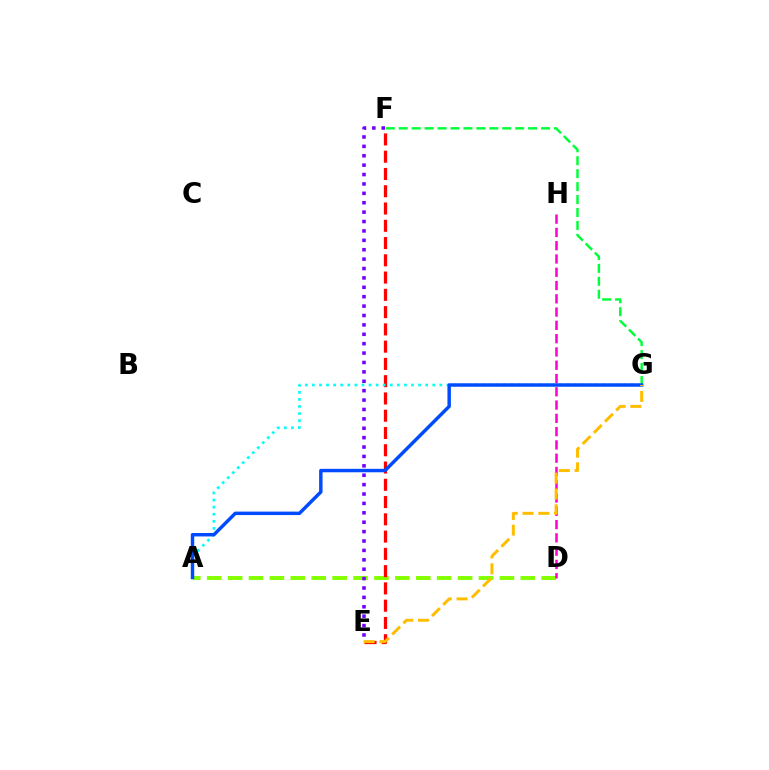{('A', 'D'): [{'color': '#84ff00', 'line_style': 'dashed', 'thickness': 2.84}], ('E', 'F'): [{'color': '#ff0000', 'line_style': 'dashed', 'thickness': 2.35}, {'color': '#7200ff', 'line_style': 'dotted', 'thickness': 2.55}], ('A', 'G'): [{'color': '#00fff6', 'line_style': 'dotted', 'thickness': 1.92}, {'color': '#004bff', 'line_style': 'solid', 'thickness': 2.48}], ('D', 'H'): [{'color': '#ff00cf', 'line_style': 'dashed', 'thickness': 1.8}], ('F', 'G'): [{'color': '#00ff39', 'line_style': 'dashed', 'thickness': 1.76}], ('E', 'G'): [{'color': '#ffbd00', 'line_style': 'dashed', 'thickness': 2.15}]}